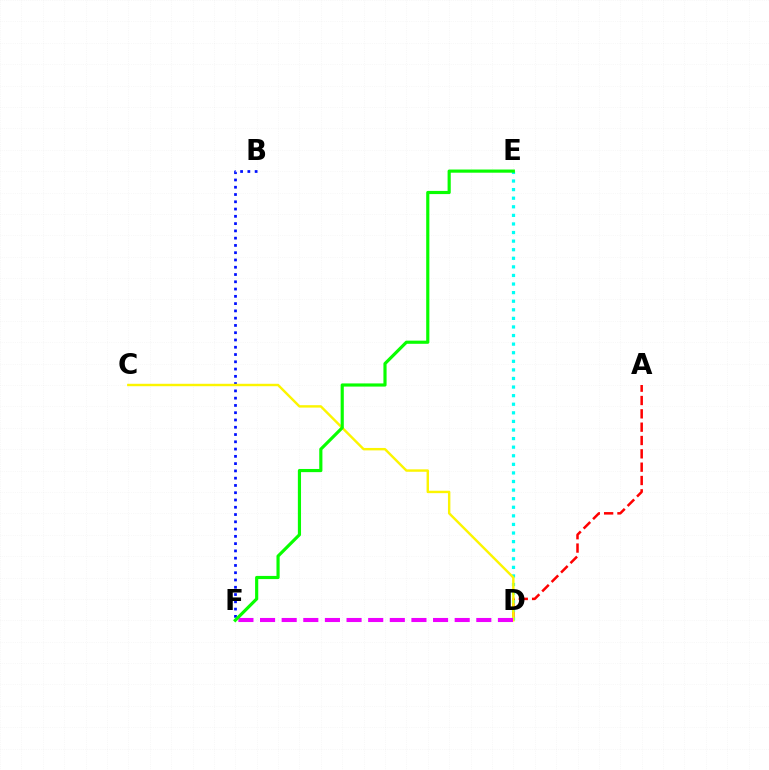{('A', 'D'): [{'color': '#ff0000', 'line_style': 'dashed', 'thickness': 1.81}], ('B', 'F'): [{'color': '#0010ff', 'line_style': 'dotted', 'thickness': 1.98}], ('D', 'E'): [{'color': '#00fff6', 'line_style': 'dotted', 'thickness': 2.33}], ('C', 'D'): [{'color': '#fcf500', 'line_style': 'solid', 'thickness': 1.74}], ('D', 'F'): [{'color': '#ee00ff', 'line_style': 'dashed', 'thickness': 2.94}], ('E', 'F'): [{'color': '#08ff00', 'line_style': 'solid', 'thickness': 2.28}]}